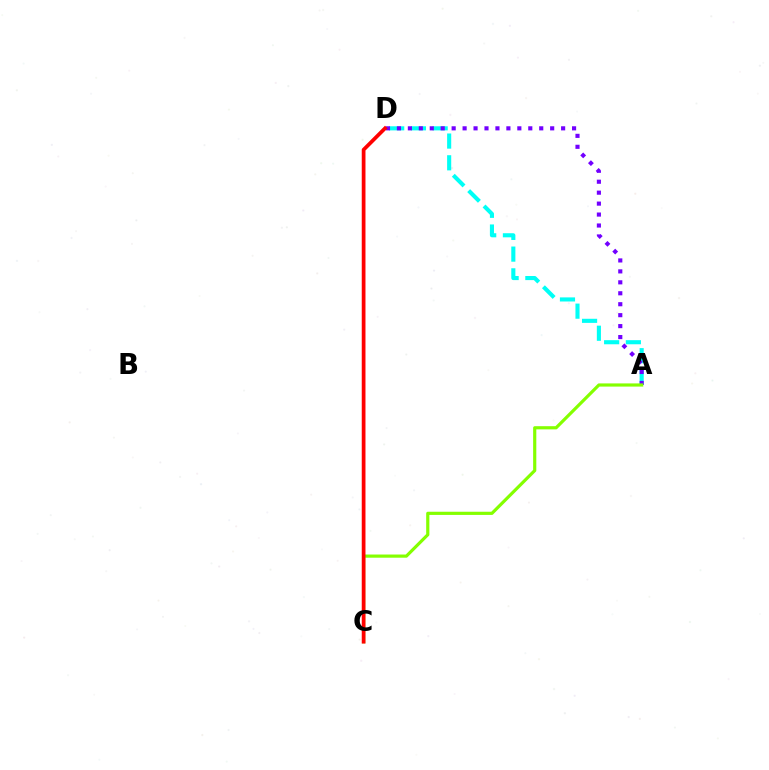{('A', 'D'): [{'color': '#00fff6', 'line_style': 'dashed', 'thickness': 2.95}, {'color': '#7200ff', 'line_style': 'dotted', 'thickness': 2.97}], ('A', 'C'): [{'color': '#84ff00', 'line_style': 'solid', 'thickness': 2.29}], ('C', 'D'): [{'color': '#ff0000', 'line_style': 'solid', 'thickness': 2.69}]}